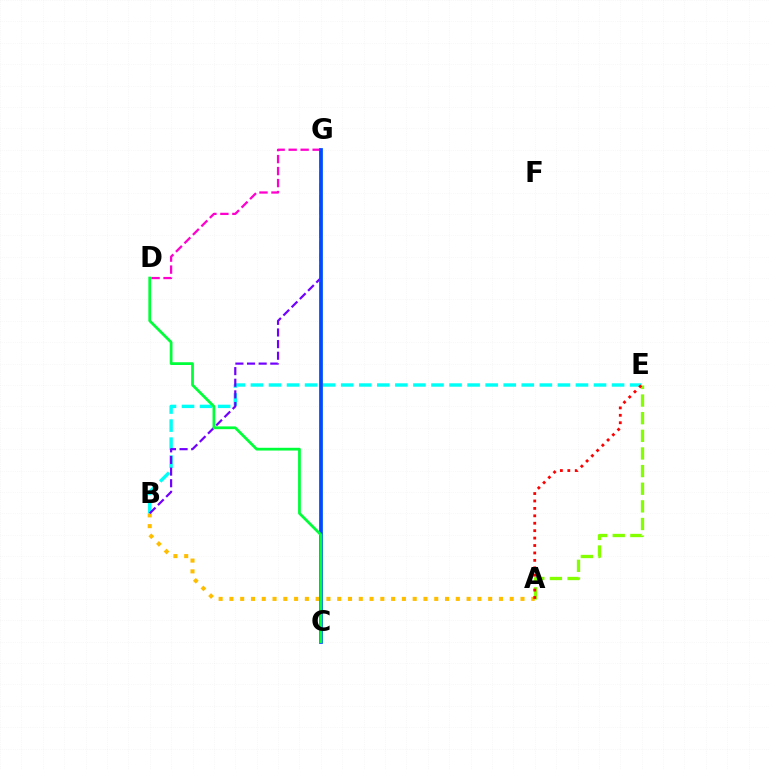{('A', 'B'): [{'color': '#ffbd00', 'line_style': 'dotted', 'thickness': 2.93}], ('B', 'E'): [{'color': '#00fff6', 'line_style': 'dashed', 'thickness': 2.45}], ('A', 'E'): [{'color': '#84ff00', 'line_style': 'dashed', 'thickness': 2.4}, {'color': '#ff0000', 'line_style': 'dotted', 'thickness': 2.02}], ('D', 'G'): [{'color': '#ff00cf', 'line_style': 'dashed', 'thickness': 1.63}], ('B', 'G'): [{'color': '#7200ff', 'line_style': 'dashed', 'thickness': 1.58}], ('C', 'G'): [{'color': '#004bff', 'line_style': 'solid', 'thickness': 2.69}], ('C', 'D'): [{'color': '#00ff39', 'line_style': 'solid', 'thickness': 1.98}]}